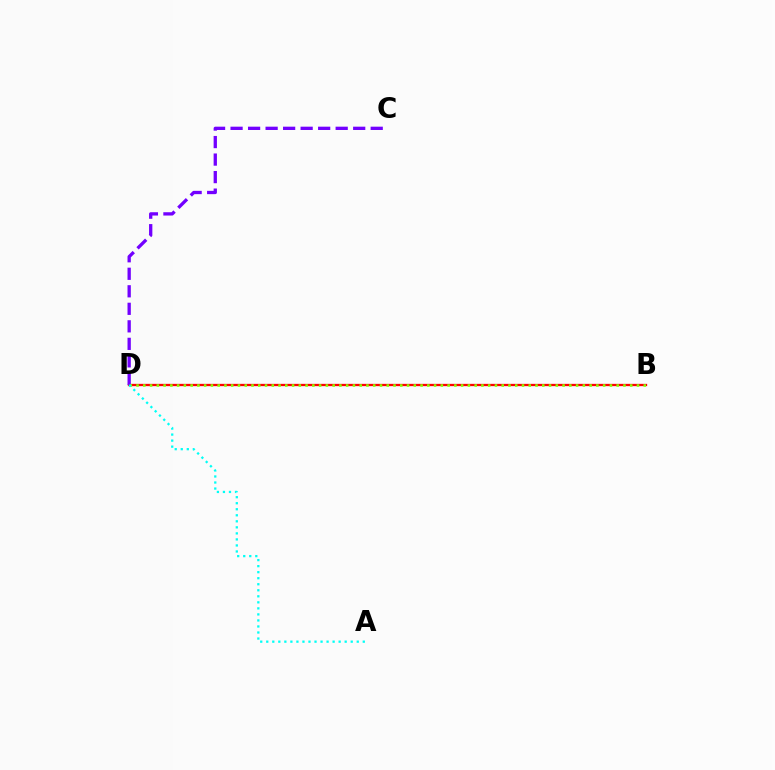{('B', 'D'): [{'color': '#ff0000', 'line_style': 'solid', 'thickness': 1.65}, {'color': '#84ff00', 'line_style': 'dotted', 'thickness': 1.84}], ('C', 'D'): [{'color': '#7200ff', 'line_style': 'dashed', 'thickness': 2.38}], ('A', 'D'): [{'color': '#00fff6', 'line_style': 'dotted', 'thickness': 1.64}]}